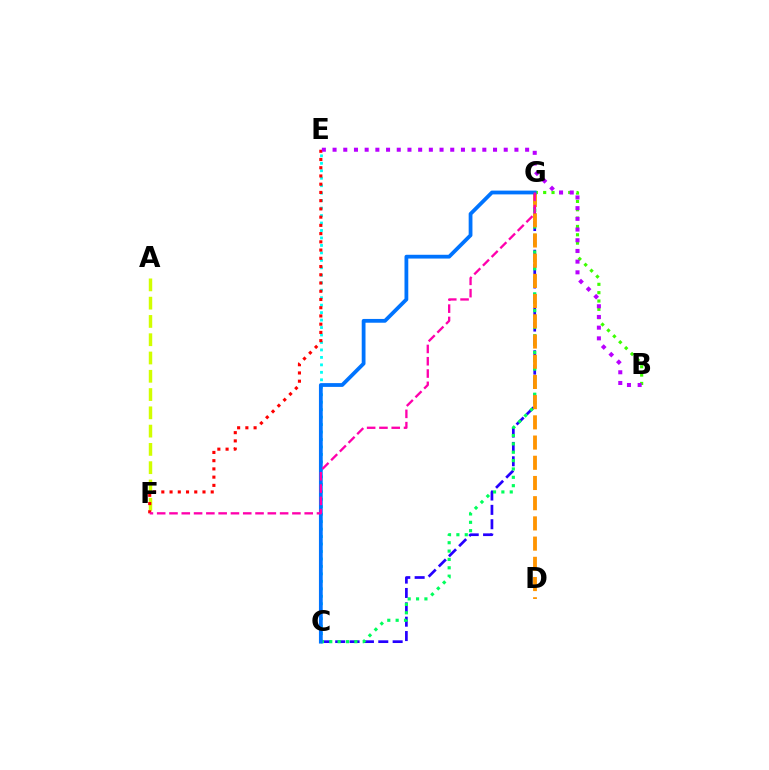{('C', 'G'): [{'color': '#2500ff', 'line_style': 'dashed', 'thickness': 1.95}, {'color': '#00ff5c', 'line_style': 'dotted', 'thickness': 2.27}, {'color': '#0074ff', 'line_style': 'solid', 'thickness': 2.72}], ('B', 'G'): [{'color': '#3dff00', 'line_style': 'dotted', 'thickness': 2.27}], ('C', 'E'): [{'color': '#00fff6', 'line_style': 'dotted', 'thickness': 2.03}], ('A', 'F'): [{'color': '#d1ff00', 'line_style': 'dashed', 'thickness': 2.48}], ('E', 'F'): [{'color': '#ff0000', 'line_style': 'dotted', 'thickness': 2.24}], ('D', 'G'): [{'color': '#ff9400', 'line_style': 'dashed', 'thickness': 2.75}], ('F', 'G'): [{'color': '#ff00ac', 'line_style': 'dashed', 'thickness': 1.67}], ('B', 'E'): [{'color': '#b900ff', 'line_style': 'dotted', 'thickness': 2.91}]}